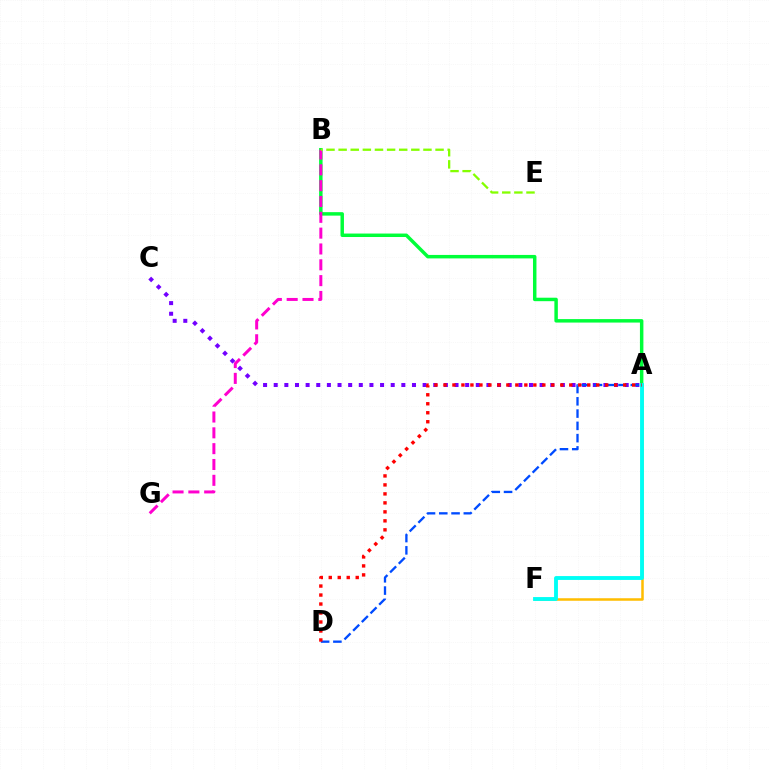{('A', 'C'): [{'color': '#7200ff', 'line_style': 'dotted', 'thickness': 2.89}], ('A', 'F'): [{'color': '#ffbd00', 'line_style': 'solid', 'thickness': 1.81}, {'color': '#00fff6', 'line_style': 'solid', 'thickness': 2.78}], ('A', 'B'): [{'color': '#00ff39', 'line_style': 'solid', 'thickness': 2.5}], ('A', 'D'): [{'color': '#004bff', 'line_style': 'dashed', 'thickness': 1.67}, {'color': '#ff0000', 'line_style': 'dotted', 'thickness': 2.44}], ('B', 'G'): [{'color': '#ff00cf', 'line_style': 'dashed', 'thickness': 2.15}], ('B', 'E'): [{'color': '#84ff00', 'line_style': 'dashed', 'thickness': 1.65}]}